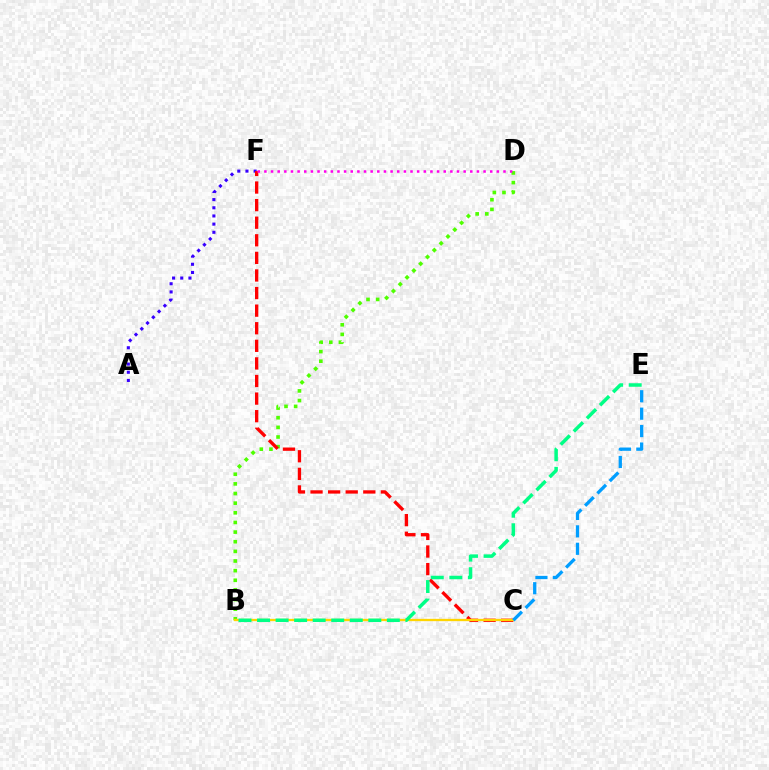{('B', 'D'): [{'color': '#4fff00', 'line_style': 'dotted', 'thickness': 2.62}], ('A', 'F'): [{'color': '#3700ff', 'line_style': 'dotted', 'thickness': 2.22}], ('C', 'F'): [{'color': '#ff0000', 'line_style': 'dashed', 'thickness': 2.39}], ('D', 'F'): [{'color': '#ff00ed', 'line_style': 'dotted', 'thickness': 1.8}], ('B', 'C'): [{'color': '#ffd500', 'line_style': 'solid', 'thickness': 1.67}], ('B', 'E'): [{'color': '#00ff86', 'line_style': 'dashed', 'thickness': 2.52}], ('C', 'E'): [{'color': '#009eff', 'line_style': 'dashed', 'thickness': 2.37}]}